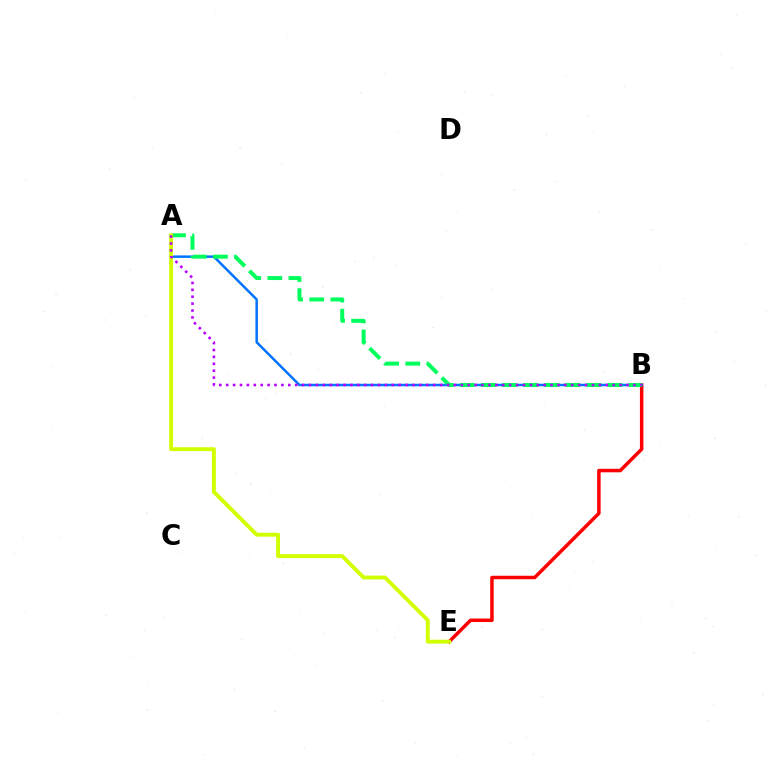{('B', 'E'): [{'color': '#ff0000', 'line_style': 'solid', 'thickness': 2.51}], ('A', 'B'): [{'color': '#0074ff', 'line_style': 'solid', 'thickness': 1.79}, {'color': '#00ff5c', 'line_style': 'dashed', 'thickness': 2.87}, {'color': '#b900ff', 'line_style': 'dotted', 'thickness': 1.88}], ('A', 'E'): [{'color': '#d1ff00', 'line_style': 'solid', 'thickness': 2.8}]}